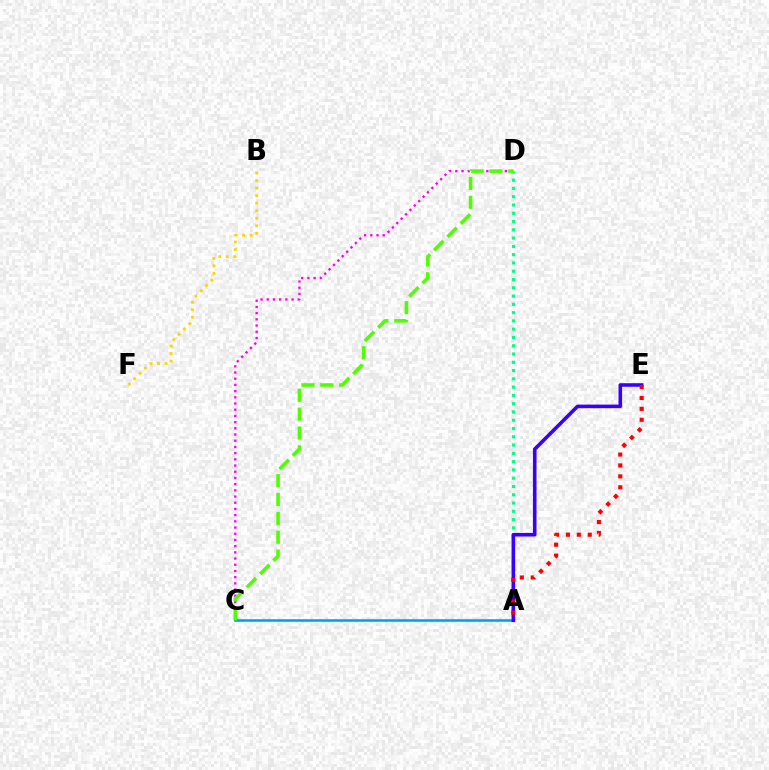{('C', 'D'): [{'color': '#ff00ed', 'line_style': 'dotted', 'thickness': 1.69}, {'color': '#4fff00', 'line_style': 'dashed', 'thickness': 2.56}], ('A', 'C'): [{'color': '#009eff', 'line_style': 'solid', 'thickness': 1.85}], ('A', 'D'): [{'color': '#00ff86', 'line_style': 'dotted', 'thickness': 2.25}], ('A', 'E'): [{'color': '#3700ff', 'line_style': 'solid', 'thickness': 2.58}, {'color': '#ff0000', 'line_style': 'dotted', 'thickness': 2.96}], ('B', 'F'): [{'color': '#ffd500', 'line_style': 'dotted', 'thickness': 2.05}]}